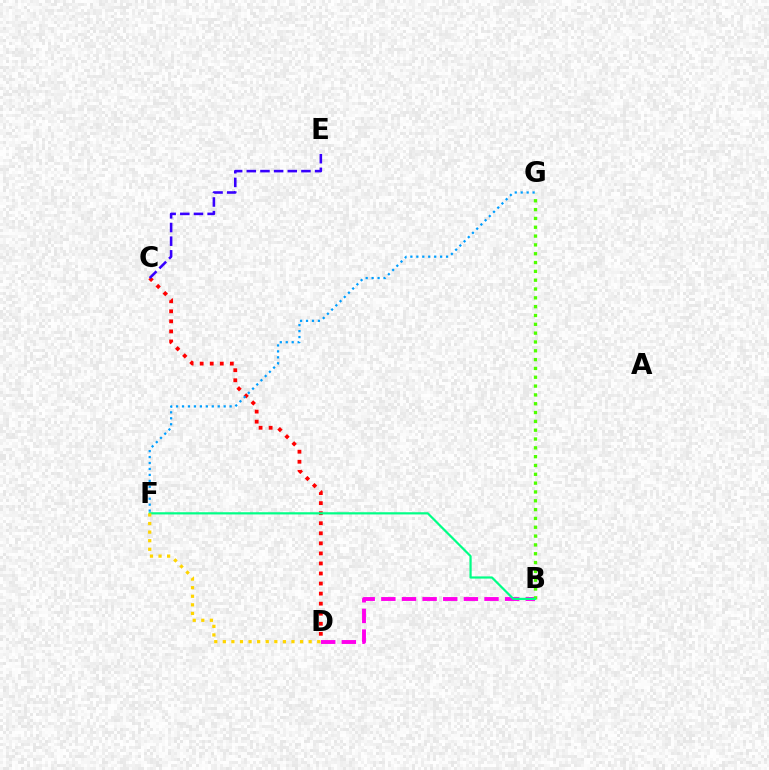{('C', 'D'): [{'color': '#ff0000', 'line_style': 'dotted', 'thickness': 2.73}], ('B', 'D'): [{'color': '#ff00ed', 'line_style': 'dashed', 'thickness': 2.8}], ('B', 'G'): [{'color': '#4fff00', 'line_style': 'dotted', 'thickness': 2.4}], ('B', 'F'): [{'color': '#00ff86', 'line_style': 'solid', 'thickness': 1.58}], ('C', 'E'): [{'color': '#3700ff', 'line_style': 'dashed', 'thickness': 1.86}], ('D', 'F'): [{'color': '#ffd500', 'line_style': 'dotted', 'thickness': 2.33}], ('F', 'G'): [{'color': '#009eff', 'line_style': 'dotted', 'thickness': 1.62}]}